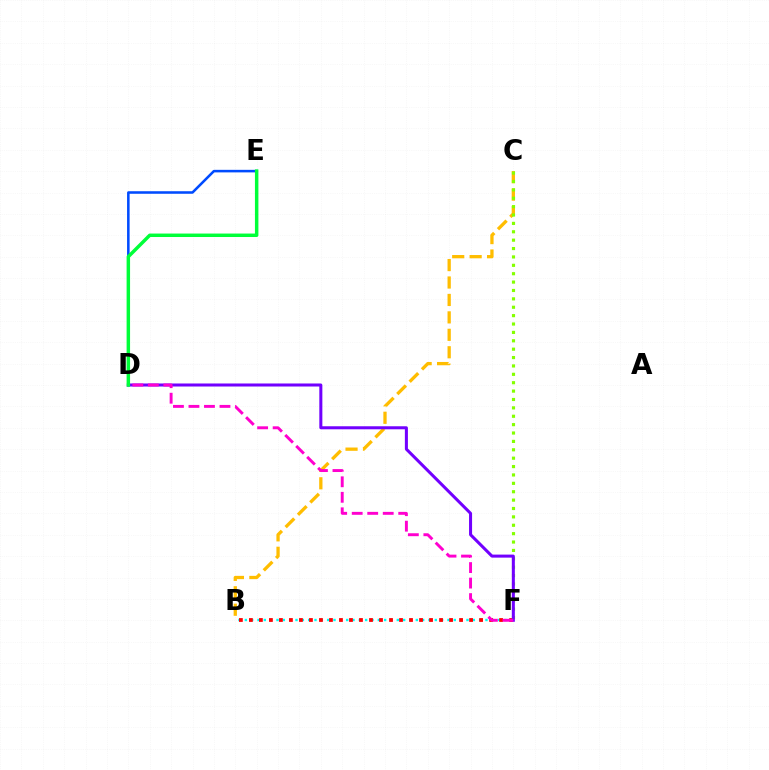{('B', 'F'): [{'color': '#00fff6', 'line_style': 'dotted', 'thickness': 1.72}, {'color': '#ff0000', 'line_style': 'dotted', 'thickness': 2.72}], ('B', 'C'): [{'color': '#ffbd00', 'line_style': 'dashed', 'thickness': 2.37}], ('C', 'F'): [{'color': '#84ff00', 'line_style': 'dotted', 'thickness': 2.28}], ('D', 'F'): [{'color': '#7200ff', 'line_style': 'solid', 'thickness': 2.18}, {'color': '#ff00cf', 'line_style': 'dashed', 'thickness': 2.11}], ('D', 'E'): [{'color': '#004bff', 'line_style': 'solid', 'thickness': 1.84}, {'color': '#00ff39', 'line_style': 'solid', 'thickness': 2.5}]}